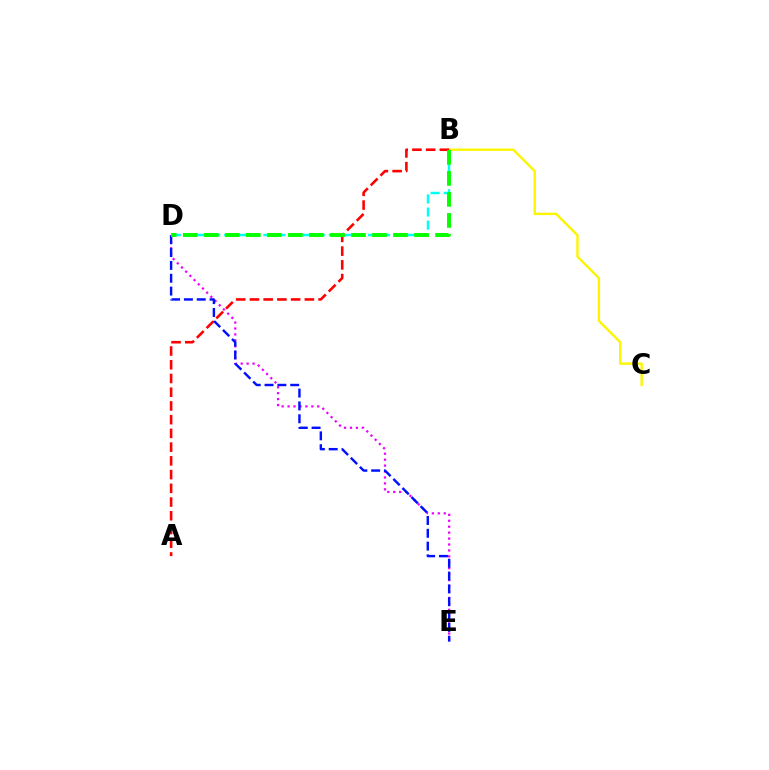{('B', 'C'): [{'color': '#fcf500', 'line_style': 'solid', 'thickness': 1.72}], ('B', 'D'): [{'color': '#00fff6', 'line_style': 'dashed', 'thickness': 1.78}, {'color': '#08ff00', 'line_style': 'dashed', 'thickness': 2.86}], ('D', 'E'): [{'color': '#ee00ff', 'line_style': 'dotted', 'thickness': 1.61}, {'color': '#0010ff', 'line_style': 'dashed', 'thickness': 1.74}], ('A', 'B'): [{'color': '#ff0000', 'line_style': 'dashed', 'thickness': 1.87}]}